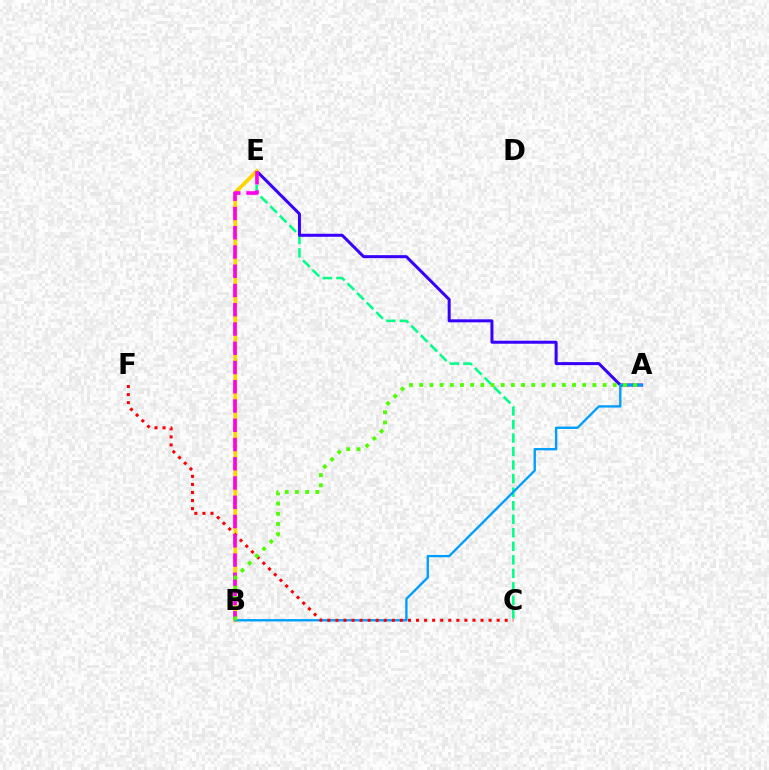{('C', 'E'): [{'color': '#00ff86', 'line_style': 'dashed', 'thickness': 1.84}], ('A', 'E'): [{'color': '#3700ff', 'line_style': 'solid', 'thickness': 2.17}], ('B', 'E'): [{'color': '#ffd500', 'line_style': 'solid', 'thickness': 2.73}, {'color': '#ff00ed', 'line_style': 'dashed', 'thickness': 2.62}], ('A', 'B'): [{'color': '#009eff', 'line_style': 'solid', 'thickness': 1.7}, {'color': '#4fff00', 'line_style': 'dotted', 'thickness': 2.77}], ('C', 'F'): [{'color': '#ff0000', 'line_style': 'dotted', 'thickness': 2.19}]}